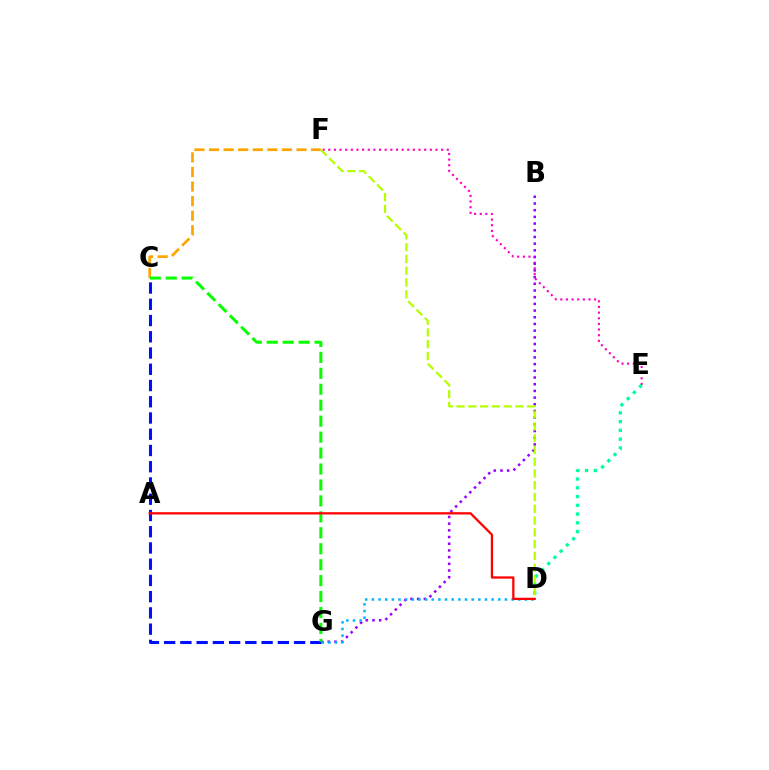{('C', 'G'): [{'color': '#0010ff', 'line_style': 'dashed', 'thickness': 2.21}, {'color': '#08ff00', 'line_style': 'dashed', 'thickness': 2.17}], ('E', 'F'): [{'color': '#ff00bd', 'line_style': 'dotted', 'thickness': 1.53}], ('D', 'E'): [{'color': '#00ff9d', 'line_style': 'dotted', 'thickness': 2.38}], ('C', 'F'): [{'color': '#ffa500', 'line_style': 'dashed', 'thickness': 1.98}], ('B', 'G'): [{'color': '#9b00ff', 'line_style': 'dotted', 'thickness': 1.82}], ('D', 'G'): [{'color': '#00b5ff', 'line_style': 'dotted', 'thickness': 1.81}], ('A', 'D'): [{'color': '#ff0000', 'line_style': 'solid', 'thickness': 1.63}], ('D', 'F'): [{'color': '#b3ff00', 'line_style': 'dashed', 'thickness': 1.6}]}